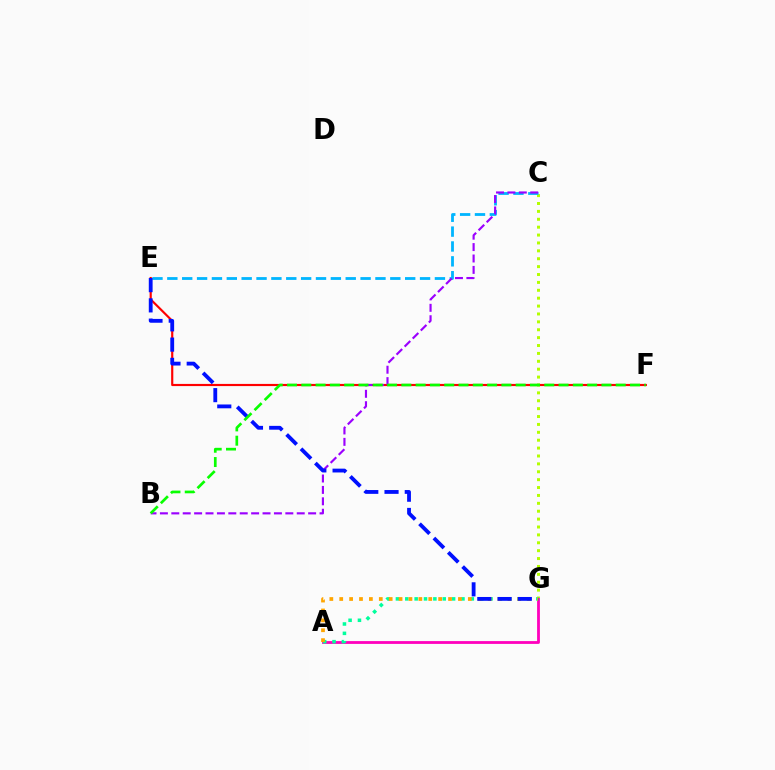{('C', 'G'): [{'color': '#b3ff00', 'line_style': 'dotted', 'thickness': 2.14}], ('A', 'G'): [{'color': '#ff00bd', 'line_style': 'solid', 'thickness': 2.02}, {'color': '#00ff9d', 'line_style': 'dotted', 'thickness': 2.54}, {'color': '#ffa500', 'line_style': 'dotted', 'thickness': 2.69}], ('E', 'F'): [{'color': '#ff0000', 'line_style': 'solid', 'thickness': 1.56}], ('C', 'E'): [{'color': '#00b5ff', 'line_style': 'dashed', 'thickness': 2.02}], ('B', 'C'): [{'color': '#9b00ff', 'line_style': 'dashed', 'thickness': 1.55}], ('E', 'G'): [{'color': '#0010ff', 'line_style': 'dashed', 'thickness': 2.75}], ('B', 'F'): [{'color': '#08ff00', 'line_style': 'dashed', 'thickness': 1.94}]}